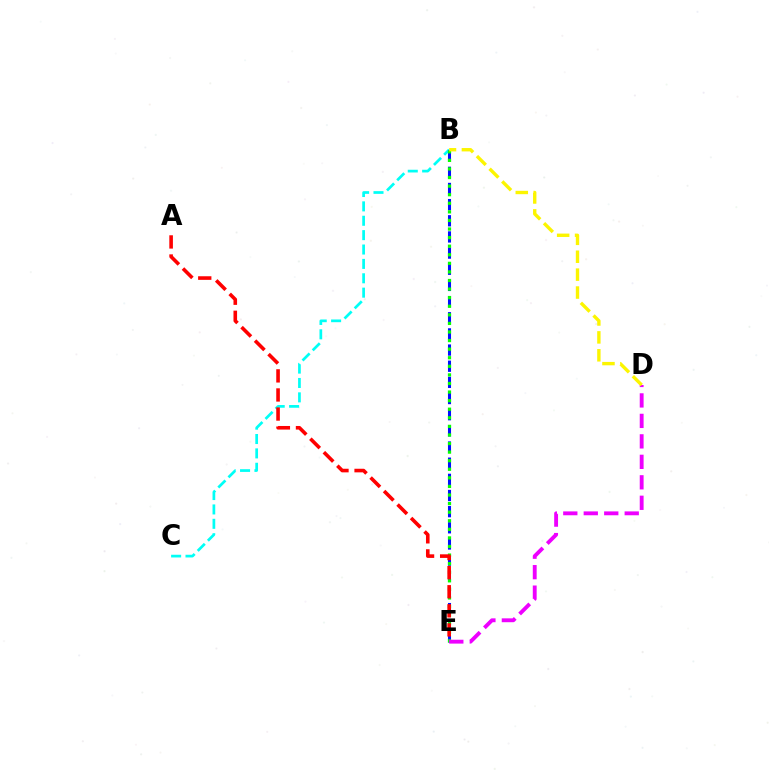{('B', 'C'): [{'color': '#00fff6', 'line_style': 'dashed', 'thickness': 1.95}], ('B', 'E'): [{'color': '#0010ff', 'line_style': 'dashed', 'thickness': 2.2}, {'color': '#08ff00', 'line_style': 'dotted', 'thickness': 2.33}], ('D', 'E'): [{'color': '#ee00ff', 'line_style': 'dashed', 'thickness': 2.78}], ('B', 'D'): [{'color': '#fcf500', 'line_style': 'dashed', 'thickness': 2.43}], ('A', 'E'): [{'color': '#ff0000', 'line_style': 'dashed', 'thickness': 2.59}]}